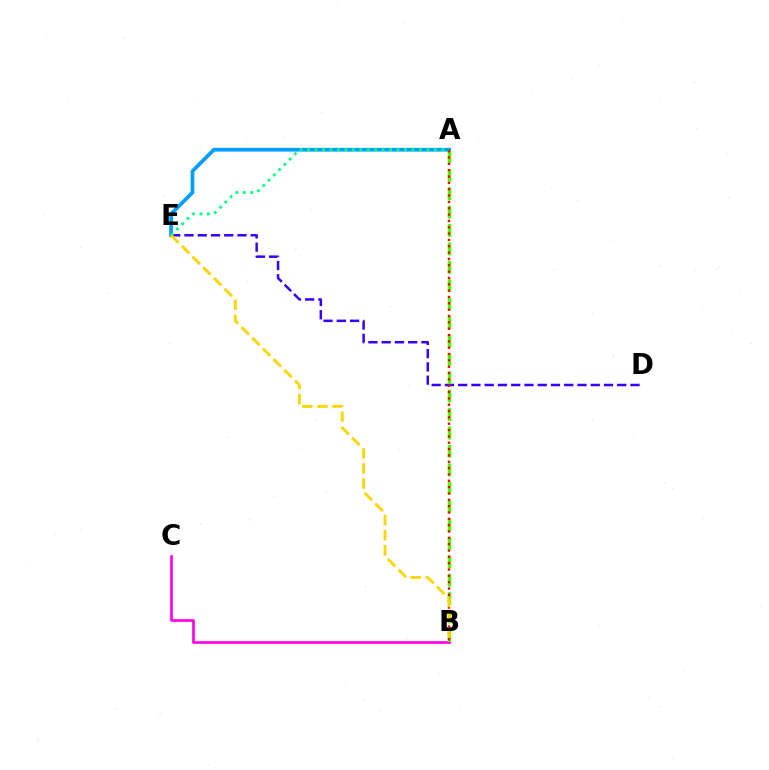{('A', 'E'): [{'color': '#009eff', 'line_style': 'solid', 'thickness': 2.68}, {'color': '#00ff86', 'line_style': 'dotted', 'thickness': 2.03}], ('D', 'E'): [{'color': '#3700ff', 'line_style': 'dashed', 'thickness': 1.8}], ('B', 'C'): [{'color': '#ff00ed', 'line_style': 'solid', 'thickness': 1.94}], ('A', 'B'): [{'color': '#4fff00', 'line_style': 'dashed', 'thickness': 2.5}, {'color': '#ff0000', 'line_style': 'dotted', 'thickness': 1.72}], ('B', 'E'): [{'color': '#ffd500', 'line_style': 'dashed', 'thickness': 2.05}]}